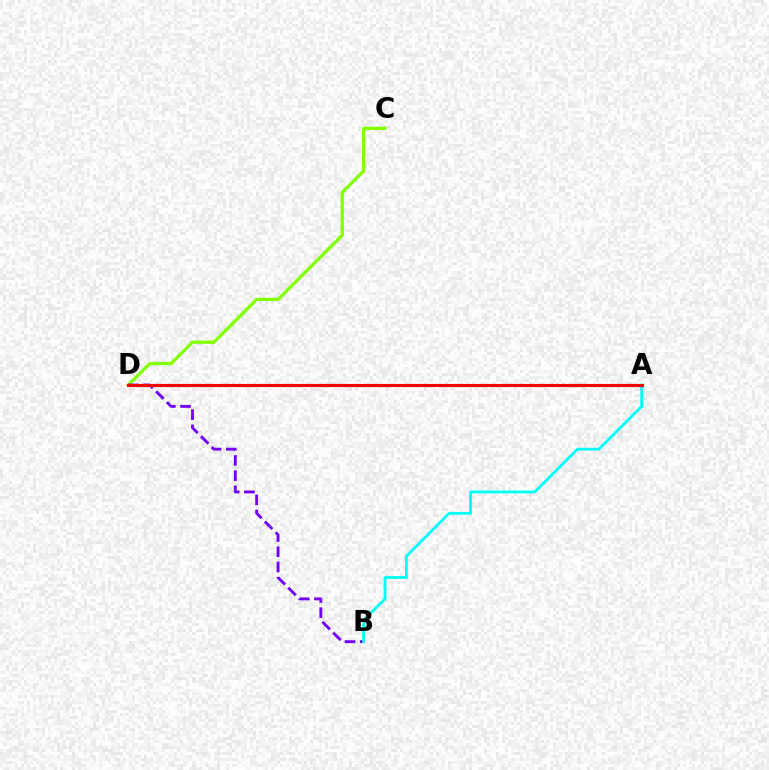{('C', 'D'): [{'color': '#84ff00', 'line_style': 'solid', 'thickness': 2.38}], ('B', 'D'): [{'color': '#7200ff', 'line_style': 'dashed', 'thickness': 2.06}], ('A', 'B'): [{'color': '#00fff6', 'line_style': 'solid', 'thickness': 2.02}], ('A', 'D'): [{'color': '#ff0000', 'line_style': 'solid', 'thickness': 2.26}]}